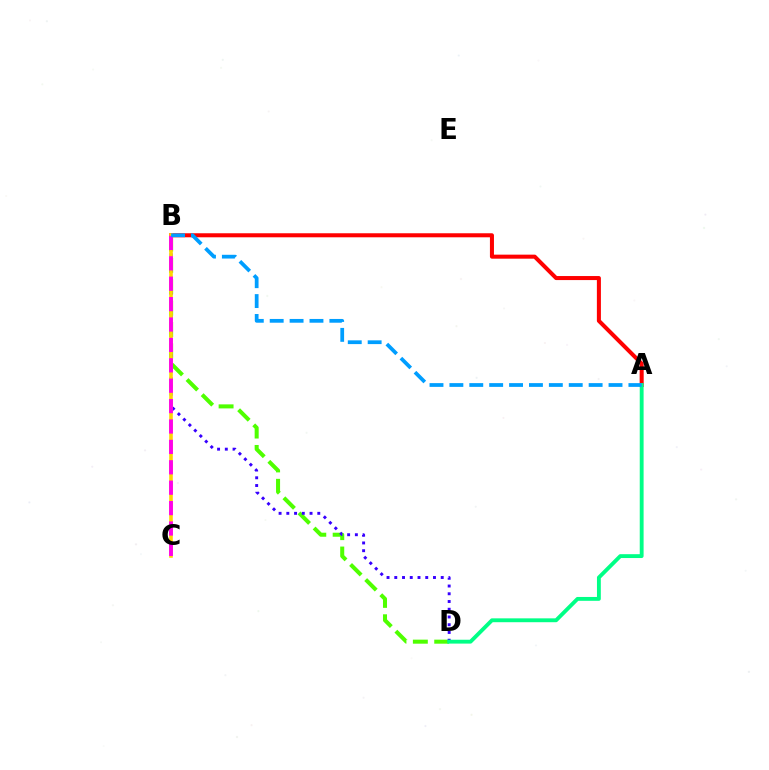{('A', 'B'): [{'color': '#ff0000', 'line_style': 'solid', 'thickness': 2.91}, {'color': '#009eff', 'line_style': 'dashed', 'thickness': 2.7}], ('B', 'D'): [{'color': '#4fff00', 'line_style': 'dashed', 'thickness': 2.9}, {'color': '#3700ff', 'line_style': 'dotted', 'thickness': 2.1}], ('B', 'C'): [{'color': '#ffd500', 'line_style': 'solid', 'thickness': 2.58}, {'color': '#ff00ed', 'line_style': 'dashed', 'thickness': 2.77}], ('A', 'D'): [{'color': '#00ff86', 'line_style': 'solid', 'thickness': 2.78}]}